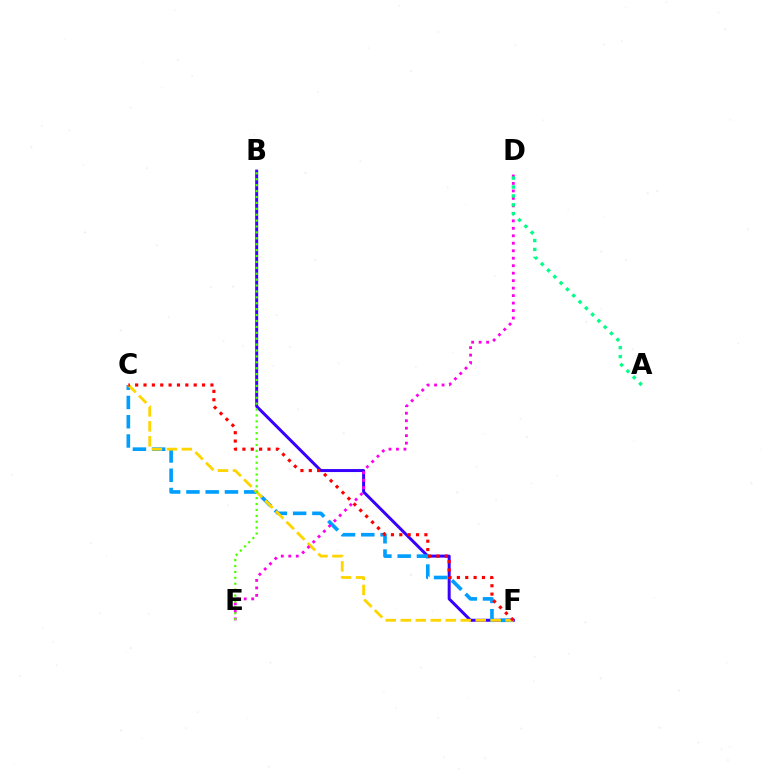{('B', 'F'): [{'color': '#3700ff', 'line_style': 'solid', 'thickness': 2.15}], ('C', 'F'): [{'color': '#009eff', 'line_style': 'dashed', 'thickness': 2.62}, {'color': '#ffd500', 'line_style': 'dashed', 'thickness': 2.04}, {'color': '#ff0000', 'line_style': 'dotted', 'thickness': 2.27}], ('D', 'E'): [{'color': '#ff00ed', 'line_style': 'dotted', 'thickness': 2.03}], ('A', 'D'): [{'color': '#00ff86', 'line_style': 'dotted', 'thickness': 2.42}], ('B', 'E'): [{'color': '#4fff00', 'line_style': 'dotted', 'thickness': 1.6}]}